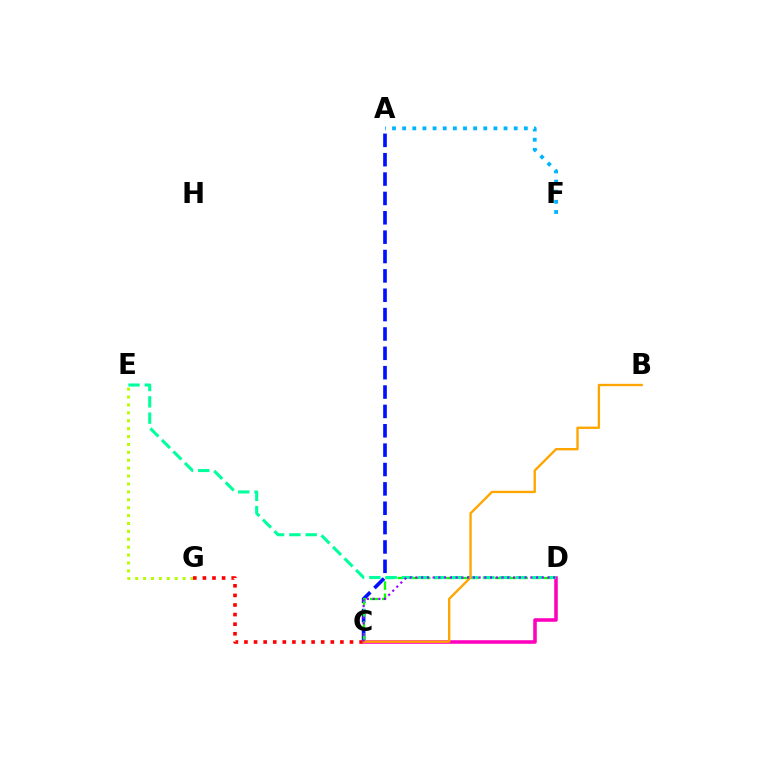{('A', 'C'): [{'color': '#0010ff', 'line_style': 'dashed', 'thickness': 2.63}], ('A', 'F'): [{'color': '#00b5ff', 'line_style': 'dotted', 'thickness': 2.75}], ('E', 'G'): [{'color': '#b3ff00', 'line_style': 'dotted', 'thickness': 2.15}], ('C', 'D'): [{'color': '#ff00bd', 'line_style': 'solid', 'thickness': 2.56}, {'color': '#08ff00', 'line_style': 'dashed', 'thickness': 1.66}, {'color': '#9b00ff', 'line_style': 'dotted', 'thickness': 1.56}], ('C', 'G'): [{'color': '#ff0000', 'line_style': 'dotted', 'thickness': 2.61}], ('D', 'E'): [{'color': '#00ff9d', 'line_style': 'dashed', 'thickness': 2.21}], ('B', 'C'): [{'color': '#ffa500', 'line_style': 'solid', 'thickness': 1.69}]}